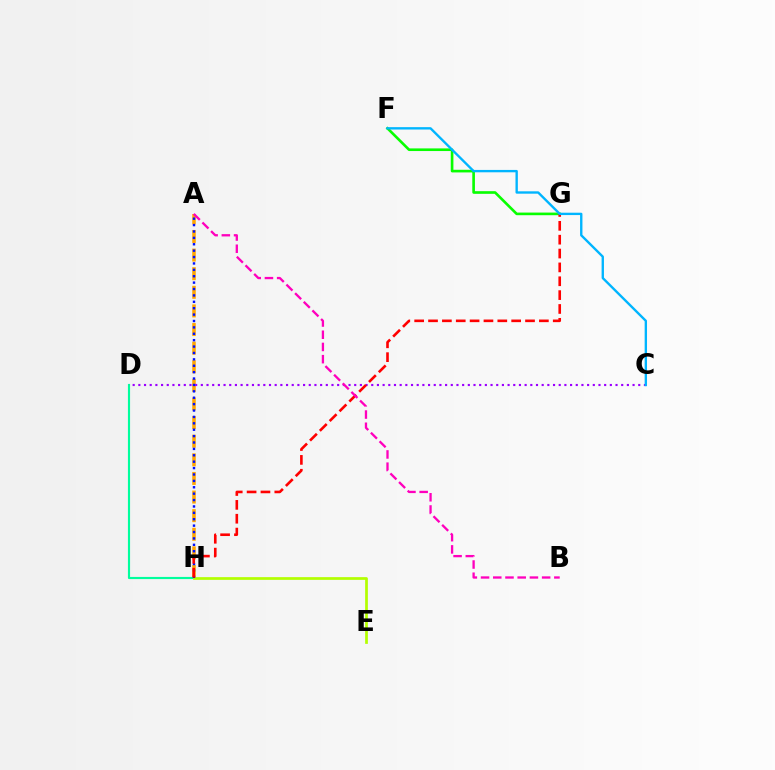{('A', 'H'): [{'color': '#ffa500', 'line_style': 'dashed', 'thickness': 2.53}, {'color': '#0010ff', 'line_style': 'dotted', 'thickness': 1.74}], ('D', 'H'): [{'color': '#00ff9d', 'line_style': 'solid', 'thickness': 1.54}], ('F', 'G'): [{'color': '#08ff00', 'line_style': 'solid', 'thickness': 1.9}], ('E', 'H'): [{'color': '#b3ff00', 'line_style': 'solid', 'thickness': 1.96}], ('C', 'D'): [{'color': '#9b00ff', 'line_style': 'dotted', 'thickness': 1.54}], ('G', 'H'): [{'color': '#ff0000', 'line_style': 'dashed', 'thickness': 1.88}], ('A', 'B'): [{'color': '#ff00bd', 'line_style': 'dashed', 'thickness': 1.66}], ('C', 'F'): [{'color': '#00b5ff', 'line_style': 'solid', 'thickness': 1.7}]}